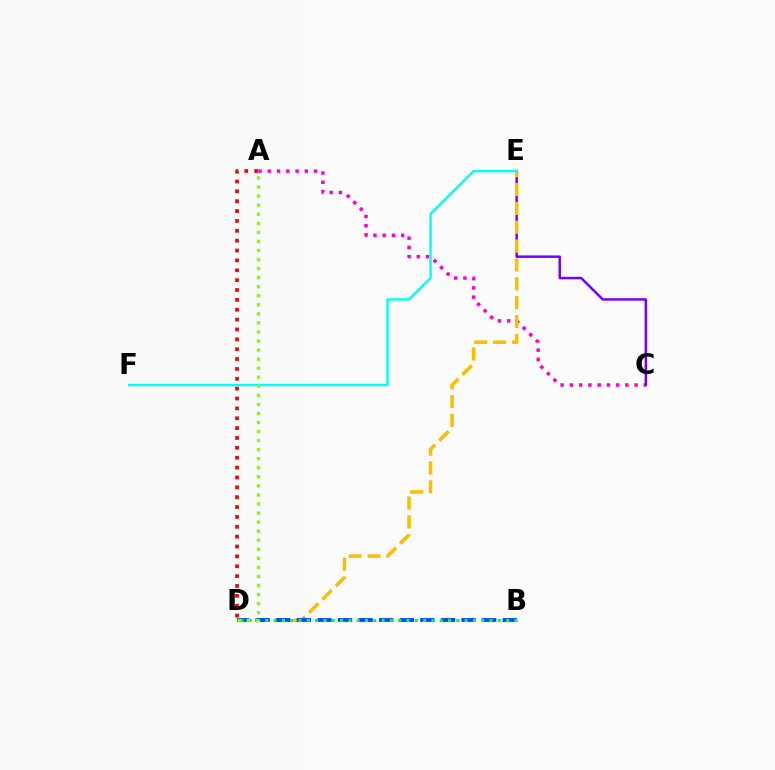{('A', 'D'): [{'color': '#ff0000', 'line_style': 'dotted', 'thickness': 2.68}, {'color': '#84ff00', 'line_style': 'dotted', 'thickness': 2.46}], ('A', 'C'): [{'color': '#ff00cf', 'line_style': 'dotted', 'thickness': 2.51}], ('C', 'E'): [{'color': '#7200ff', 'line_style': 'solid', 'thickness': 1.79}], ('D', 'E'): [{'color': '#ffbd00', 'line_style': 'dashed', 'thickness': 2.56}], ('B', 'D'): [{'color': '#004bff', 'line_style': 'dashed', 'thickness': 2.8}, {'color': '#00ff39', 'line_style': 'dotted', 'thickness': 2.26}], ('E', 'F'): [{'color': '#00fff6', 'line_style': 'solid', 'thickness': 1.75}]}